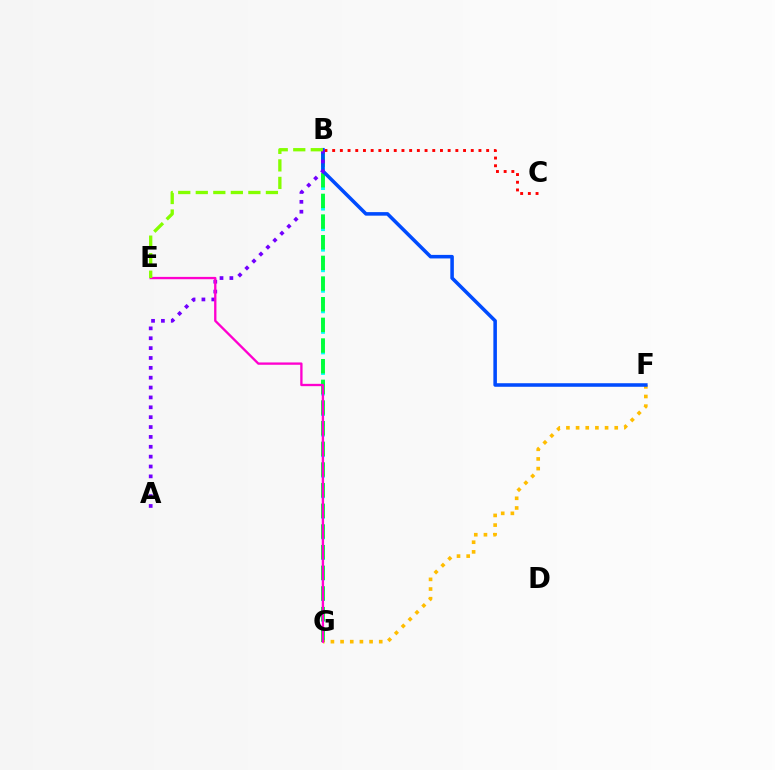{('B', 'G'): [{'color': '#00fff6', 'line_style': 'dotted', 'thickness': 2.79}, {'color': '#00ff39', 'line_style': 'dashed', 'thickness': 2.81}], ('B', 'C'): [{'color': '#ff0000', 'line_style': 'dotted', 'thickness': 2.09}], ('F', 'G'): [{'color': '#ffbd00', 'line_style': 'dotted', 'thickness': 2.63}], ('B', 'F'): [{'color': '#004bff', 'line_style': 'solid', 'thickness': 2.55}], ('A', 'B'): [{'color': '#7200ff', 'line_style': 'dotted', 'thickness': 2.68}], ('E', 'G'): [{'color': '#ff00cf', 'line_style': 'solid', 'thickness': 1.68}], ('B', 'E'): [{'color': '#84ff00', 'line_style': 'dashed', 'thickness': 2.38}]}